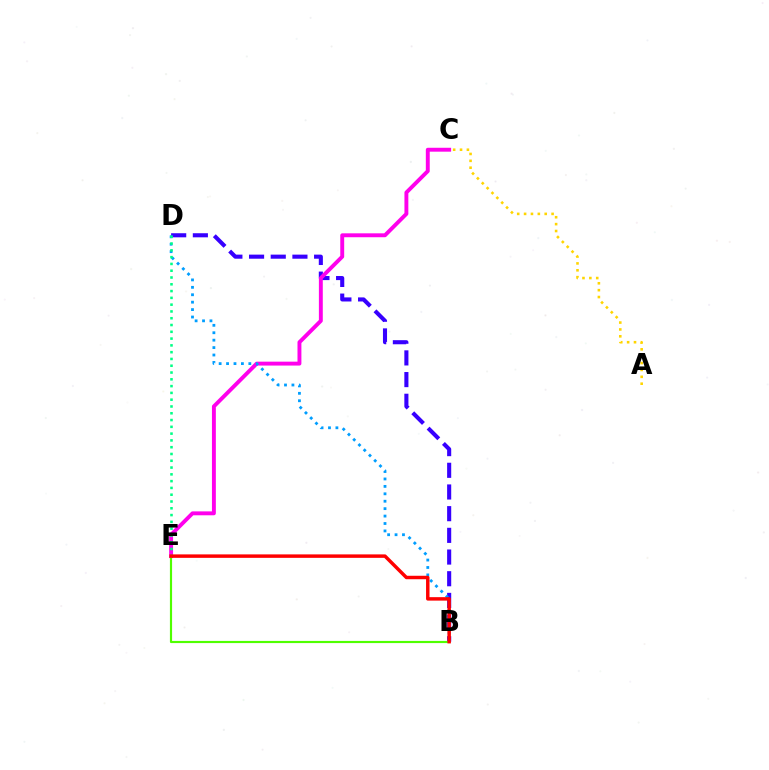{('B', 'D'): [{'color': '#3700ff', 'line_style': 'dashed', 'thickness': 2.95}, {'color': '#009eff', 'line_style': 'dotted', 'thickness': 2.02}], ('C', 'E'): [{'color': '#ff00ed', 'line_style': 'solid', 'thickness': 2.81}], ('B', 'E'): [{'color': '#4fff00', 'line_style': 'solid', 'thickness': 1.56}, {'color': '#ff0000', 'line_style': 'solid', 'thickness': 2.49}], ('D', 'E'): [{'color': '#00ff86', 'line_style': 'dotted', 'thickness': 1.84}], ('A', 'C'): [{'color': '#ffd500', 'line_style': 'dotted', 'thickness': 1.87}]}